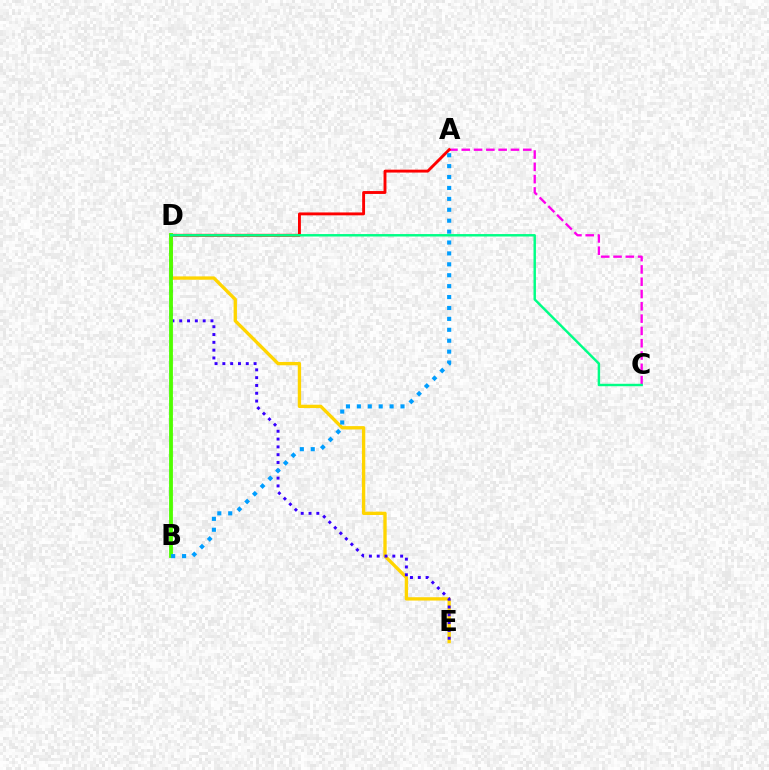{('A', 'C'): [{'color': '#ff00ed', 'line_style': 'dashed', 'thickness': 1.67}], ('A', 'D'): [{'color': '#ff0000', 'line_style': 'solid', 'thickness': 2.08}], ('D', 'E'): [{'color': '#ffd500', 'line_style': 'solid', 'thickness': 2.4}, {'color': '#3700ff', 'line_style': 'dotted', 'thickness': 2.12}], ('B', 'D'): [{'color': '#4fff00', 'line_style': 'solid', 'thickness': 2.75}], ('C', 'D'): [{'color': '#00ff86', 'line_style': 'solid', 'thickness': 1.76}], ('A', 'B'): [{'color': '#009eff', 'line_style': 'dotted', 'thickness': 2.96}]}